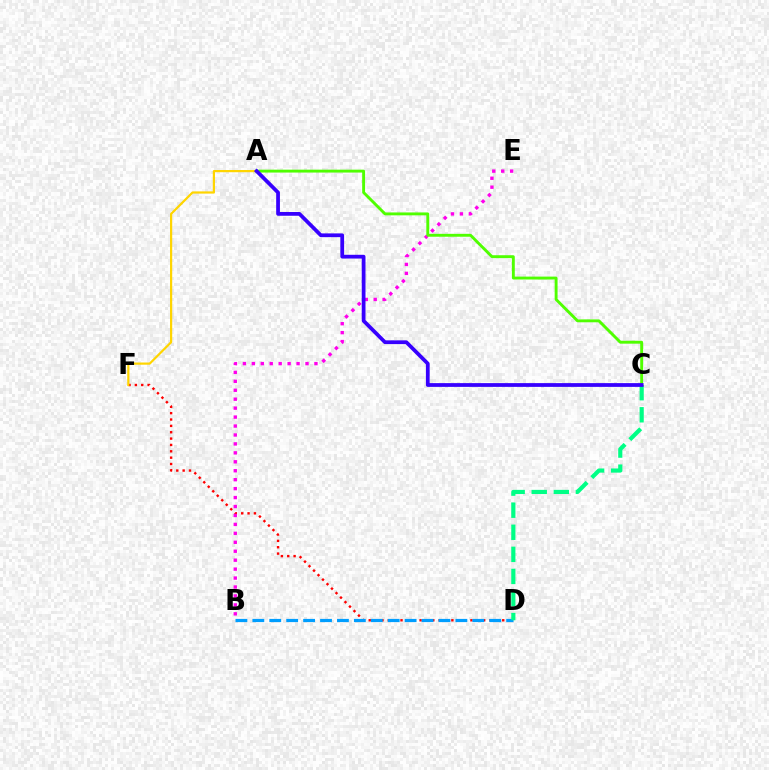{('D', 'F'): [{'color': '#ff0000', 'line_style': 'dotted', 'thickness': 1.73}], ('B', 'D'): [{'color': '#009eff', 'line_style': 'dashed', 'thickness': 2.3}], ('A', 'F'): [{'color': '#ffd500', 'line_style': 'solid', 'thickness': 1.59}], ('B', 'E'): [{'color': '#ff00ed', 'line_style': 'dotted', 'thickness': 2.43}], ('C', 'D'): [{'color': '#00ff86', 'line_style': 'dashed', 'thickness': 3.0}], ('A', 'C'): [{'color': '#4fff00', 'line_style': 'solid', 'thickness': 2.08}, {'color': '#3700ff', 'line_style': 'solid', 'thickness': 2.7}]}